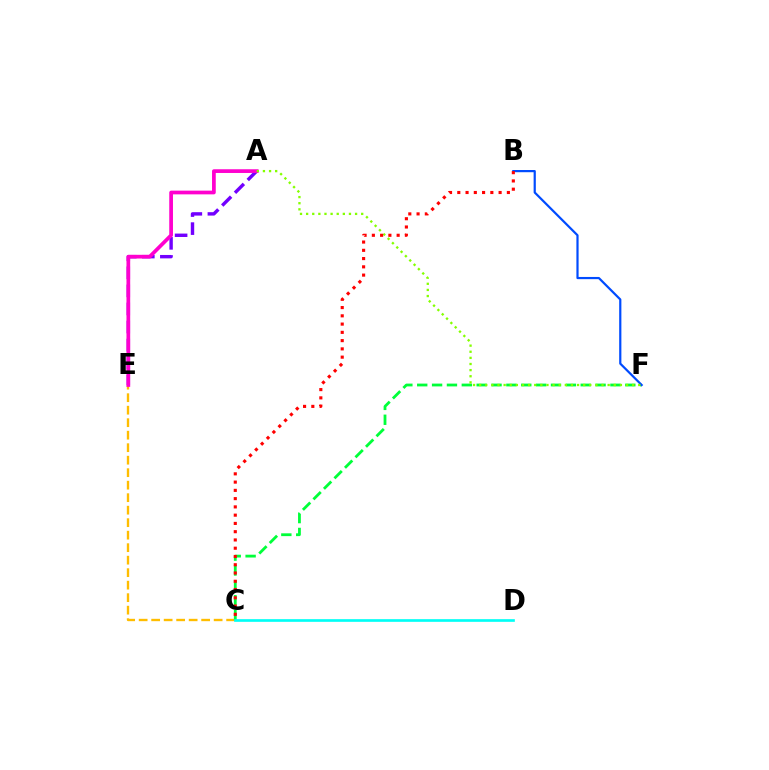{('C', 'E'): [{'color': '#ffbd00', 'line_style': 'dashed', 'thickness': 1.7}], ('C', 'F'): [{'color': '#00ff39', 'line_style': 'dashed', 'thickness': 2.02}], ('A', 'E'): [{'color': '#7200ff', 'line_style': 'dashed', 'thickness': 2.45}, {'color': '#ff00cf', 'line_style': 'solid', 'thickness': 2.68}], ('B', 'F'): [{'color': '#004bff', 'line_style': 'solid', 'thickness': 1.59}], ('A', 'F'): [{'color': '#84ff00', 'line_style': 'dotted', 'thickness': 1.66}], ('B', 'C'): [{'color': '#ff0000', 'line_style': 'dotted', 'thickness': 2.25}], ('C', 'D'): [{'color': '#00fff6', 'line_style': 'solid', 'thickness': 1.92}]}